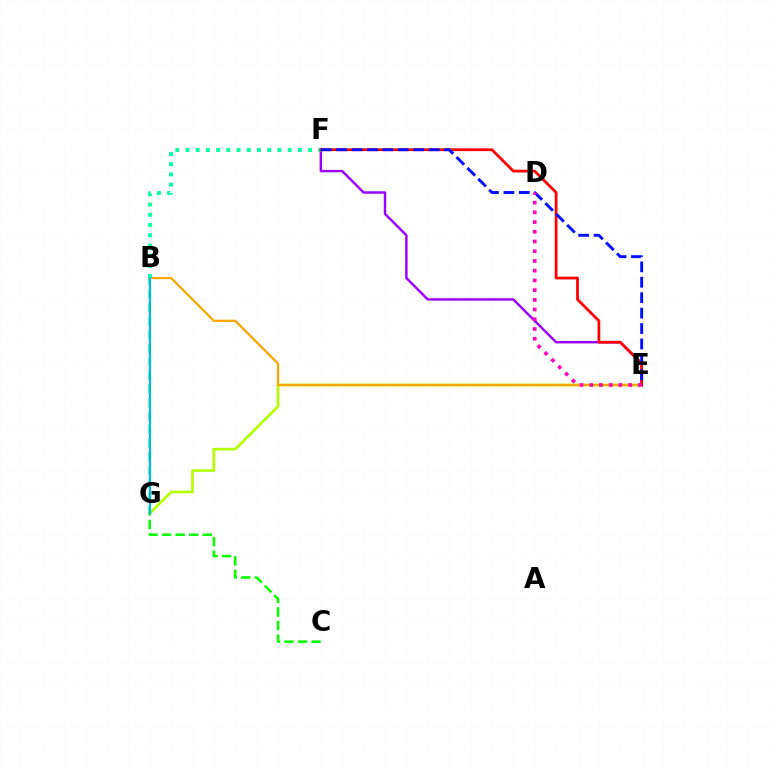{('E', 'G'): [{'color': '#b3ff00', 'line_style': 'solid', 'thickness': 1.93}], ('B', 'C'): [{'color': '#08ff00', 'line_style': 'dashed', 'thickness': 1.84}], ('B', 'E'): [{'color': '#ffa500', 'line_style': 'solid', 'thickness': 1.63}], ('E', 'F'): [{'color': '#9b00ff', 'line_style': 'solid', 'thickness': 1.75}, {'color': '#ff0000', 'line_style': 'solid', 'thickness': 2.0}, {'color': '#0010ff', 'line_style': 'dashed', 'thickness': 2.09}], ('B', 'F'): [{'color': '#00ff9d', 'line_style': 'dotted', 'thickness': 2.78}], ('D', 'E'): [{'color': '#ff00bd', 'line_style': 'dotted', 'thickness': 2.64}], ('B', 'G'): [{'color': '#00b5ff', 'line_style': 'solid', 'thickness': 1.56}]}